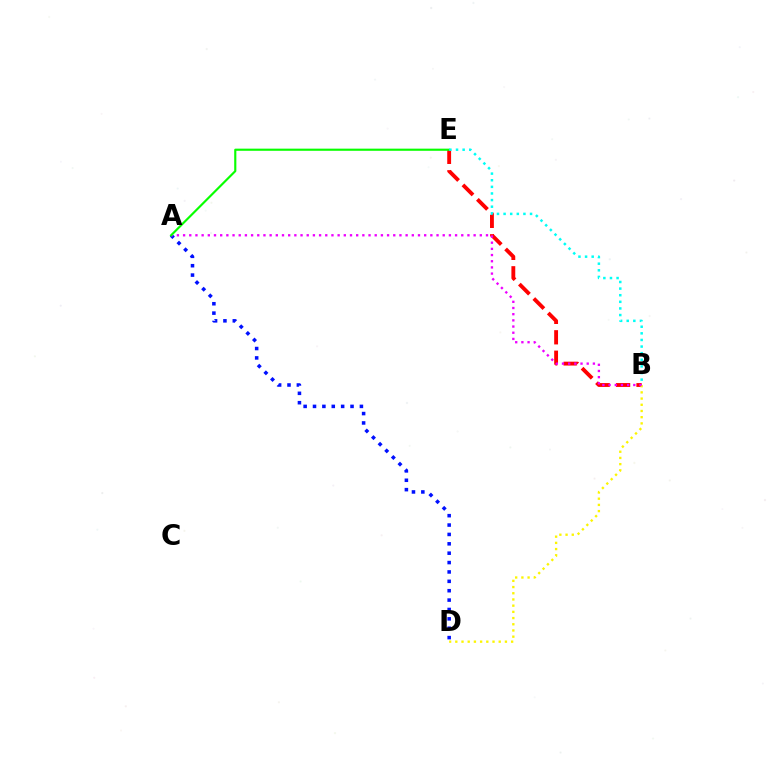{('B', 'E'): [{'color': '#ff0000', 'line_style': 'dashed', 'thickness': 2.78}, {'color': '#00fff6', 'line_style': 'dotted', 'thickness': 1.8}], ('A', 'D'): [{'color': '#0010ff', 'line_style': 'dotted', 'thickness': 2.55}], ('B', 'D'): [{'color': '#fcf500', 'line_style': 'dotted', 'thickness': 1.69}], ('A', 'B'): [{'color': '#ee00ff', 'line_style': 'dotted', 'thickness': 1.68}], ('A', 'E'): [{'color': '#08ff00', 'line_style': 'solid', 'thickness': 1.55}]}